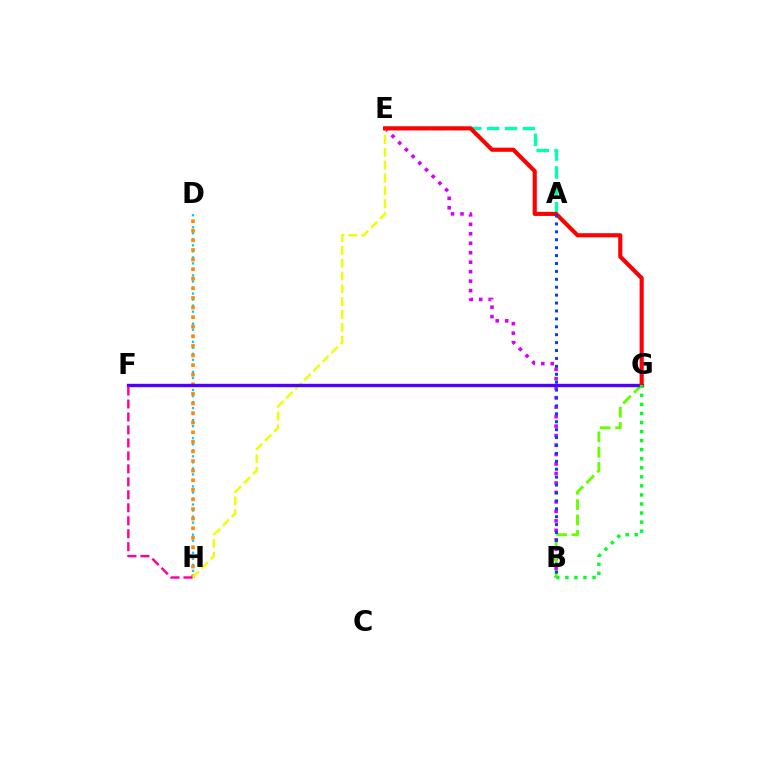{('A', 'E'): [{'color': '#00ffaf', 'line_style': 'dashed', 'thickness': 2.43}], ('B', 'E'): [{'color': '#d600ff', 'line_style': 'dotted', 'thickness': 2.57}], ('B', 'G'): [{'color': '#66ff00', 'line_style': 'dashed', 'thickness': 2.08}, {'color': '#00ff27', 'line_style': 'dotted', 'thickness': 2.46}], ('D', 'H'): [{'color': '#00c7ff', 'line_style': 'dotted', 'thickness': 1.64}, {'color': '#ff8800', 'line_style': 'dotted', 'thickness': 2.61}], ('E', 'H'): [{'color': '#eeff00', 'line_style': 'dashed', 'thickness': 1.74}], ('F', 'G'): [{'color': '#4f00ff', 'line_style': 'solid', 'thickness': 2.42}], ('E', 'G'): [{'color': '#ff0000', 'line_style': 'solid', 'thickness': 2.97}], ('A', 'B'): [{'color': '#003fff', 'line_style': 'dotted', 'thickness': 2.15}], ('F', 'H'): [{'color': '#ff00a0', 'line_style': 'dashed', 'thickness': 1.76}]}